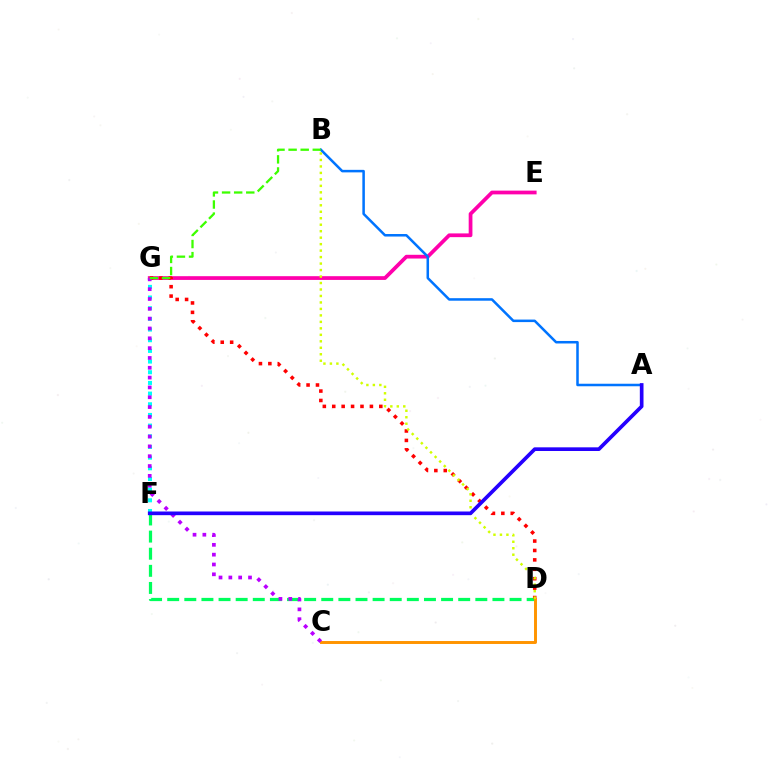{('E', 'G'): [{'color': '#ff00ac', 'line_style': 'solid', 'thickness': 2.69}], ('D', 'F'): [{'color': '#00ff5c', 'line_style': 'dashed', 'thickness': 2.33}], ('D', 'G'): [{'color': '#ff0000', 'line_style': 'dotted', 'thickness': 2.56}], ('F', 'G'): [{'color': '#00fff6', 'line_style': 'dotted', 'thickness': 2.9}], ('A', 'B'): [{'color': '#0074ff', 'line_style': 'solid', 'thickness': 1.82}], ('C', 'D'): [{'color': '#ff9400', 'line_style': 'solid', 'thickness': 2.12}], ('C', 'G'): [{'color': '#b900ff', 'line_style': 'dotted', 'thickness': 2.67}], ('B', 'G'): [{'color': '#3dff00', 'line_style': 'dashed', 'thickness': 1.64}], ('B', 'D'): [{'color': '#d1ff00', 'line_style': 'dotted', 'thickness': 1.76}], ('A', 'F'): [{'color': '#2500ff', 'line_style': 'solid', 'thickness': 2.65}]}